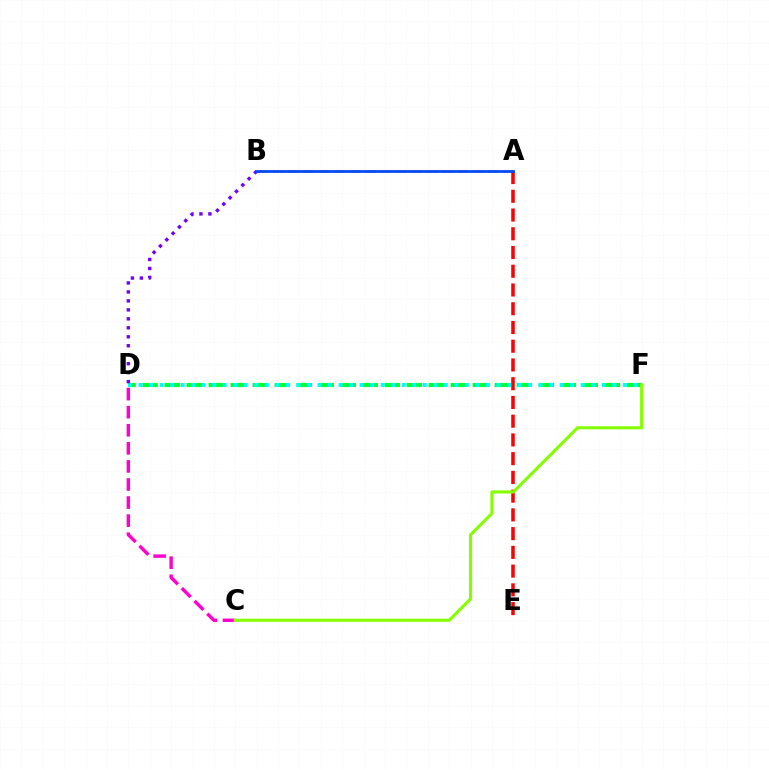{('C', 'D'): [{'color': '#ff00cf', 'line_style': 'dashed', 'thickness': 2.46}], ('A', 'B'): [{'color': '#ffbd00', 'line_style': 'dashed', 'thickness': 2.09}, {'color': '#004bff', 'line_style': 'solid', 'thickness': 2.0}], ('A', 'E'): [{'color': '#ff0000', 'line_style': 'dashed', 'thickness': 2.55}], ('D', 'F'): [{'color': '#00ff39', 'line_style': 'dashed', 'thickness': 2.99}, {'color': '#00fff6', 'line_style': 'dotted', 'thickness': 2.86}], ('C', 'F'): [{'color': '#84ff00', 'line_style': 'solid', 'thickness': 2.24}], ('B', 'D'): [{'color': '#7200ff', 'line_style': 'dotted', 'thickness': 2.44}]}